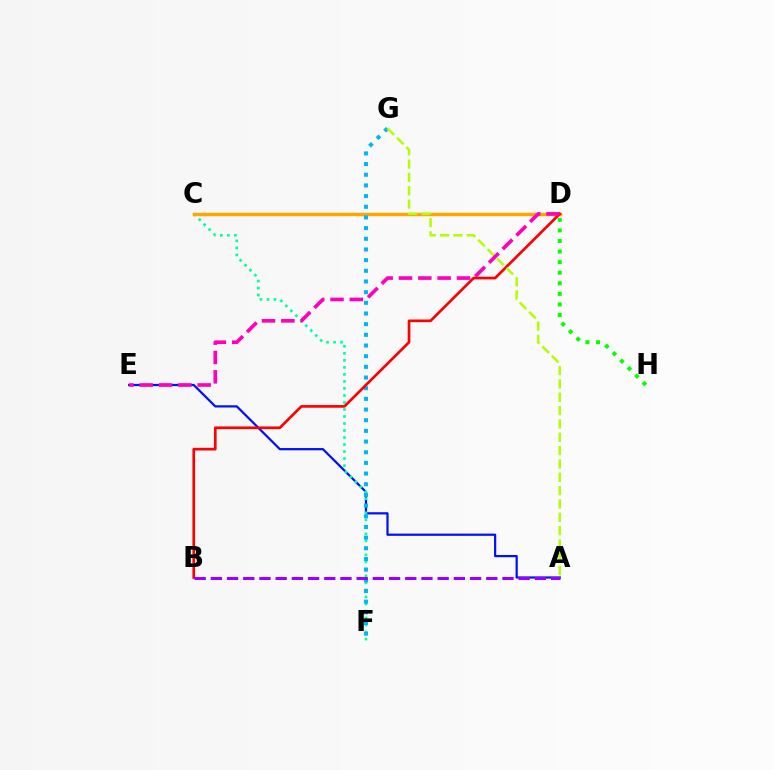{('A', 'E'): [{'color': '#0010ff', 'line_style': 'solid', 'thickness': 1.6}], ('D', 'H'): [{'color': '#08ff00', 'line_style': 'dotted', 'thickness': 2.87}], ('C', 'F'): [{'color': '#00ff9d', 'line_style': 'dotted', 'thickness': 1.91}], ('C', 'D'): [{'color': '#ffa500', 'line_style': 'solid', 'thickness': 2.52}], ('F', 'G'): [{'color': '#00b5ff', 'line_style': 'dotted', 'thickness': 2.9}], ('B', 'D'): [{'color': '#ff0000', 'line_style': 'solid', 'thickness': 1.93}], ('A', 'G'): [{'color': '#b3ff00', 'line_style': 'dashed', 'thickness': 1.81}], ('D', 'E'): [{'color': '#ff00bd', 'line_style': 'dashed', 'thickness': 2.63}], ('A', 'B'): [{'color': '#9b00ff', 'line_style': 'dashed', 'thickness': 2.2}]}